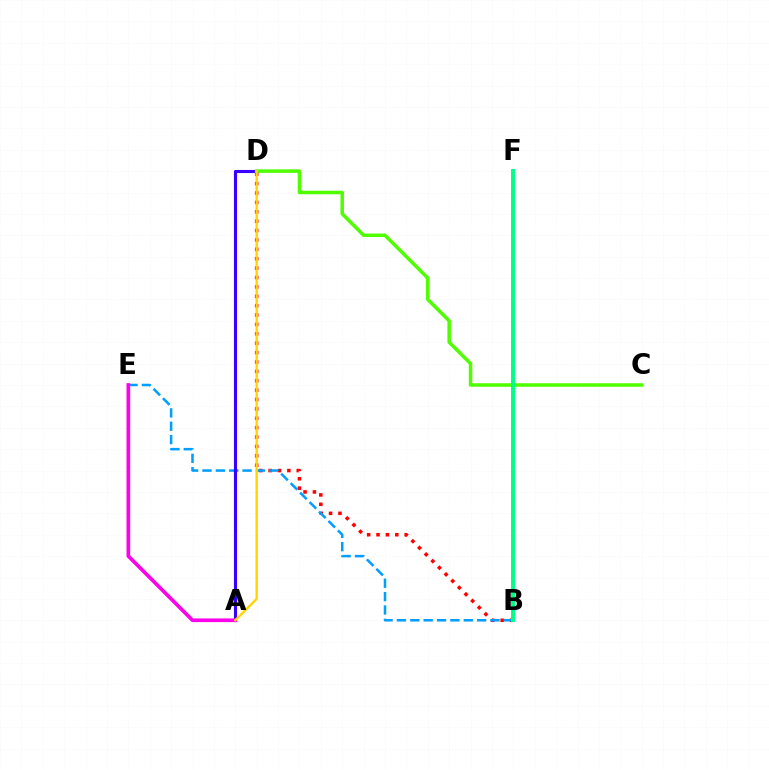{('B', 'D'): [{'color': '#ff0000', 'line_style': 'dotted', 'thickness': 2.55}], ('B', 'E'): [{'color': '#009eff', 'line_style': 'dashed', 'thickness': 1.82}], ('A', 'D'): [{'color': '#3700ff', 'line_style': 'solid', 'thickness': 2.25}, {'color': '#ffd500', 'line_style': 'solid', 'thickness': 1.68}], ('C', 'D'): [{'color': '#4fff00', 'line_style': 'solid', 'thickness': 2.53}], ('A', 'E'): [{'color': '#ff00ed', 'line_style': 'solid', 'thickness': 2.64}], ('B', 'F'): [{'color': '#00ff86', 'line_style': 'solid', 'thickness': 2.82}]}